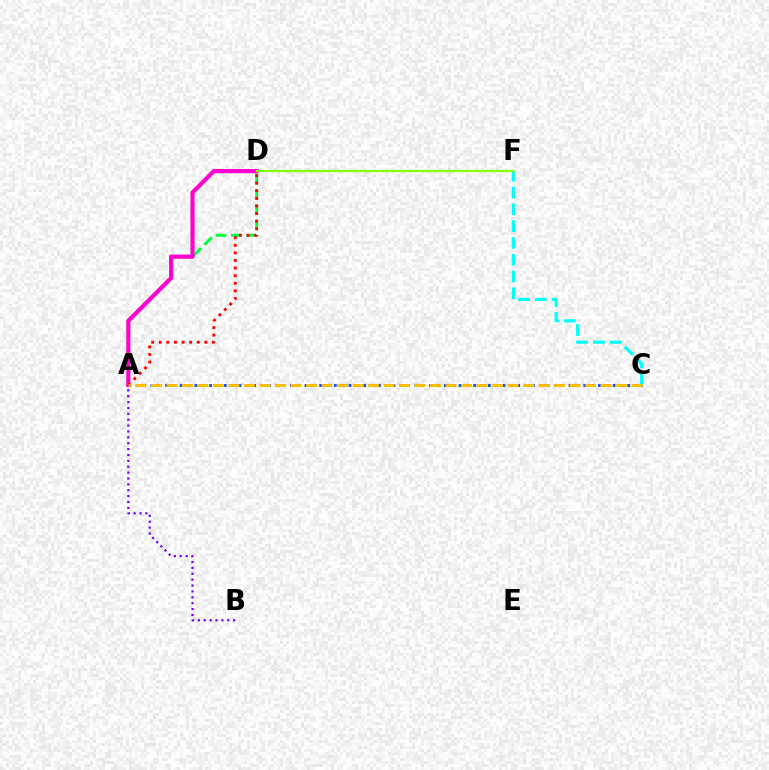{('A', 'D'): [{'color': '#00ff39', 'line_style': 'dashed', 'thickness': 2.08}, {'color': '#ff00cf', 'line_style': 'solid', 'thickness': 2.99}, {'color': '#ff0000', 'line_style': 'dotted', 'thickness': 2.06}], ('A', 'C'): [{'color': '#004bff', 'line_style': 'dotted', 'thickness': 1.99}, {'color': '#ffbd00', 'line_style': 'dashed', 'thickness': 2.11}], ('C', 'F'): [{'color': '#00fff6', 'line_style': 'dashed', 'thickness': 2.28}], ('D', 'F'): [{'color': '#84ff00', 'line_style': 'solid', 'thickness': 1.61}], ('A', 'B'): [{'color': '#7200ff', 'line_style': 'dotted', 'thickness': 1.6}]}